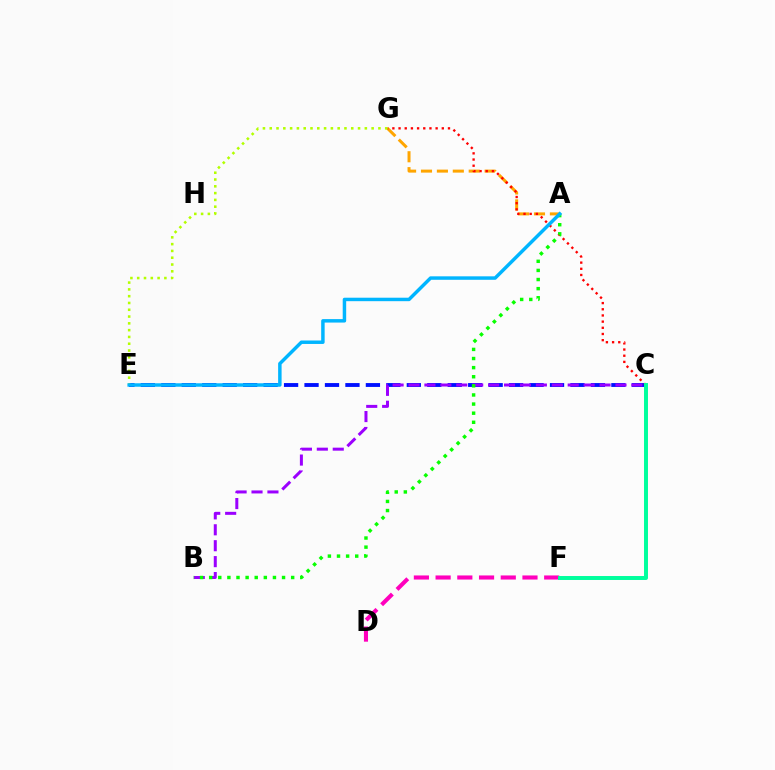{('A', 'G'): [{'color': '#ffa500', 'line_style': 'dashed', 'thickness': 2.16}], ('C', 'E'): [{'color': '#0010ff', 'line_style': 'dashed', 'thickness': 2.78}], ('B', 'C'): [{'color': '#9b00ff', 'line_style': 'dashed', 'thickness': 2.16}], ('D', 'F'): [{'color': '#ff00bd', 'line_style': 'dashed', 'thickness': 2.95}], ('C', 'G'): [{'color': '#ff0000', 'line_style': 'dotted', 'thickness': 1.68}], ('A', 'B'): [{'color': '#08ff00', 'line_style': 'dotted', 'thickness': 2.48}], ('E', 'G'): [{'color': '#b3ff00', 'line_style': 'dotted', 'thickness': 1.85}], ('C', 'F'): [{'color': '#00ff9d', 'line_style': 'solid', 'thickness': 2.85}], ('A', 'E'): [{'color': '#00b5ff', 'line_style': 'solid', 'thickness': 2.49}]}